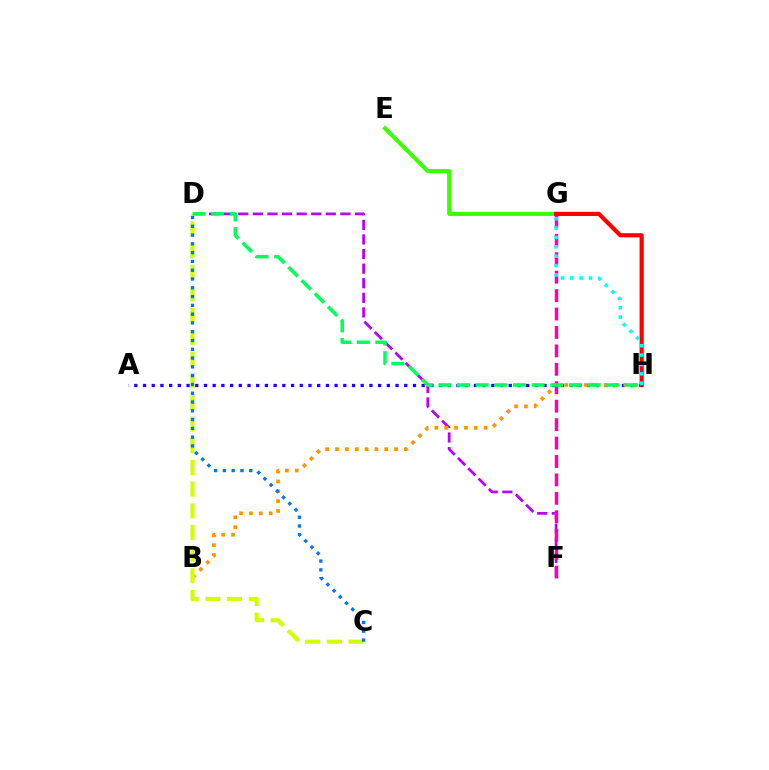{('D', 'F'): [{'color': '#b900ff', 'line_style': 'dashed', 'thickness': 1.98}], ('A', 'H'): [{'color': '#2500ff', 'line_style': 'dotted', 'thickness': 2.37}], ('B', 'H'): [{'color': '#ff9400', 'line_style': 'dotted', 'thickness': 2.67}], ('F', 'G'): [{'color': '#ff00ac', 'line_style': 'dashed', 'thickness': 2.5}], ('C', 'D'): [{'color': '#d1ff00', 'line_style': 'dashed', 'thickness': 2.95}, {'color': '#0074ff', 'line_style': 'dotted', 'thickness': 2.39}], ('D', 'H'): [{'color': '#00ff5c', 'line_style': 'dashed', 'thickness': 2.53}], ('E', 'G'): [{'color': '#3dff00', 'line_style': 'solid', 'thickness': 2.93}], ('G', 'H'): [{'color': '#ff0000', 'line_style': 'solid', 'thickness': 3.0}, {'color': '#00fff6', 'line_style': 'dotted', 'thickness': 2.55}]}